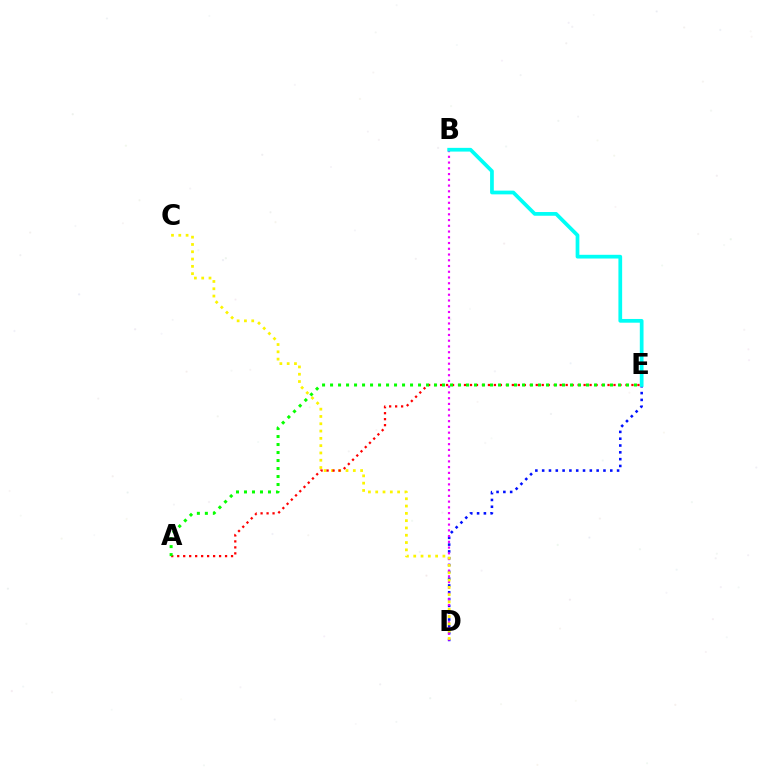{('D', 'E'): [{'color': '#0010ff', 'line_style': 'dotted', 'thickness': 1.85}], ('B', 'D'): [{'color': '#ee00ff', 'line_style': 'dotted', 'thickness': 1.56}], ('C', 'D'): [{'color': '#fcf500', 'line_style': 'dotted', 'thickness': 1.98}], ('B', 'E'): [{'color': '#00fff6', 'line_style': 'solid', 'thickness': 2.68}], ('A', 'E'): [{'color': '#ff0000', 'line_style': 'dotted', 'thickness': 1.62}, {'color': '#08ff00', 'line_style': 'dotted', 'thickness': 2.17}]}